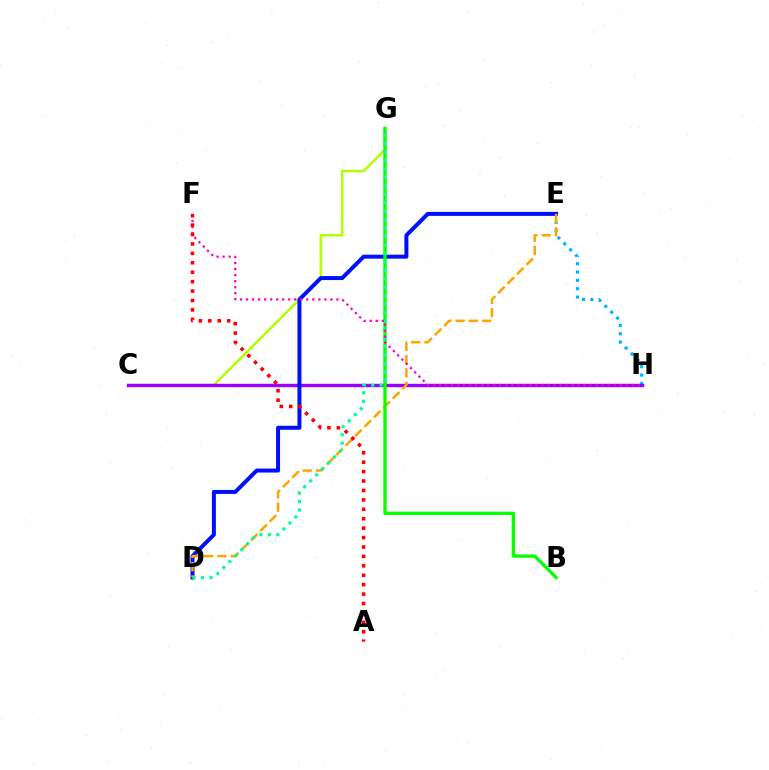{('C', 'G'): [{'color': '#b3ff00', 'line_style': 'solid', 'thickness': 1.82}], ('E', 'H'): [{'color': '#00b5ff', 'line_style': 'dotted', 'thickness': 2.27}], ('C', 'H'): [{'color': '#9b00ff', 'line_style': 'solid', 'thickness': 2.44}], ('D', 'E'): [{'color': '#0010ff', 'line_style': 'solid', 'thickness': 2.87}, {'color': '#ffa500', 'line_style': 'dashed', 'thickness': 1.81}], ('B', 'G'): [{'color': '#08ff00', 'line_style': 'solid', 'thickness': 2.41}], ('D', 'G'): [{'color': '#00ff9d', 'line_style': 'dotted', 'thickness': 2.3}], ('F', 'H'): [{'color': '#ff00bd', 'line_style': 'dotted', 'thickness': 1.64}], ('A', 'F'): [{'color': '#ff0000', 'line_style': 'dotted', 'thickness': 2.56}]}